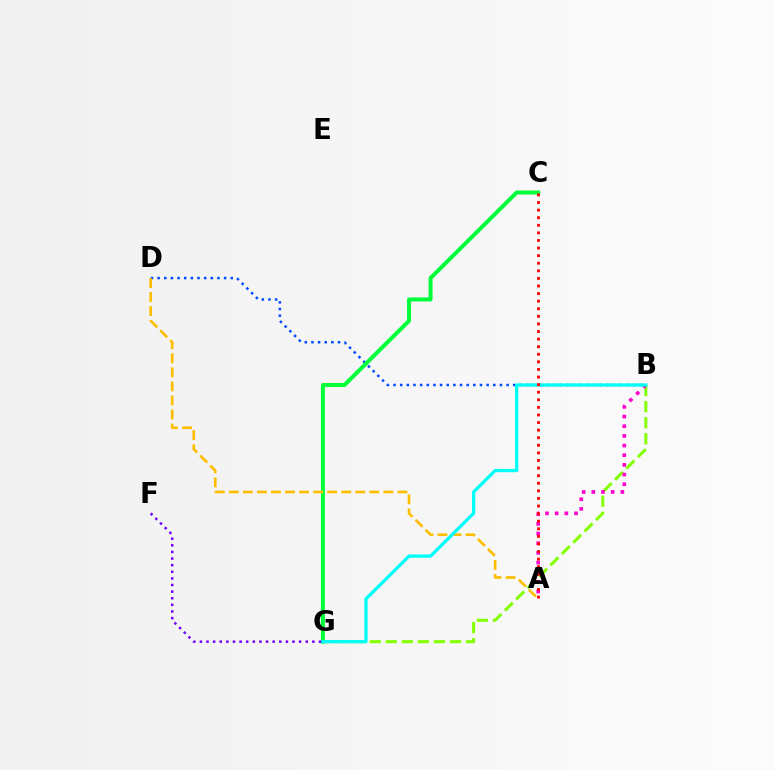{('B', 'D'): [{'color': '#004bff', 'line_style': 'dotted', 'thickness': 1.81}], ('C', 'G'): [{'color': '#00ff39', 'line_style': 'solid', 'thickness': 2.88}], ('B', 'G'): [{'color': '#84ff00', 'line_style': 'dashed', 'thickness': 2.18}, {'color': '#00fff6', 'line_style': 'solid', 'thickness': 2.36}], ('A', 'B'): [{'color': '#ff00cf', 'line_style': 'dotted', 'thickness': 2.63}], ('A', 'D'): [{'color': '#ffbd00', 'line_style': 'dashed', 'thickness': 1.91}], ('A', 'C'): [{'color': '#ff0000', 'line_style': 'dotted', 'thickness': 2.06}], ('F', 'G'): [{'color': '#7200ff', 'line_style': 'dotted', 'thickness': 1.8}]}